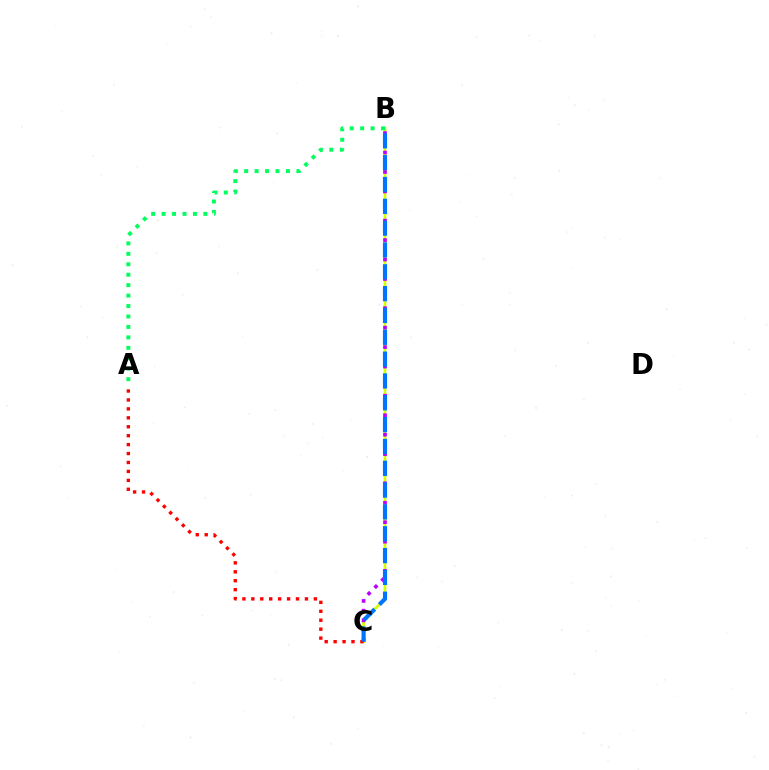{('B', 'C'): [{'color': '#d1ff00', 'line_style': 'solid', 'thickness': 1.95}, {'color': '#b900ff', 'line_style': 'dotted', 'thickness': 2.64}, {'color': '#0074ff', 'line_style': 'dashed', 'thickness': 2.97}], ('A', 'B'): [{'color': '#00ff5c', 'line_style': 'dotted', 'thickness': 2.84}], ('A', 'C'): [{'color': '#ff0000', 'line_style': 'dotted', 'thickness': 2.43}]}